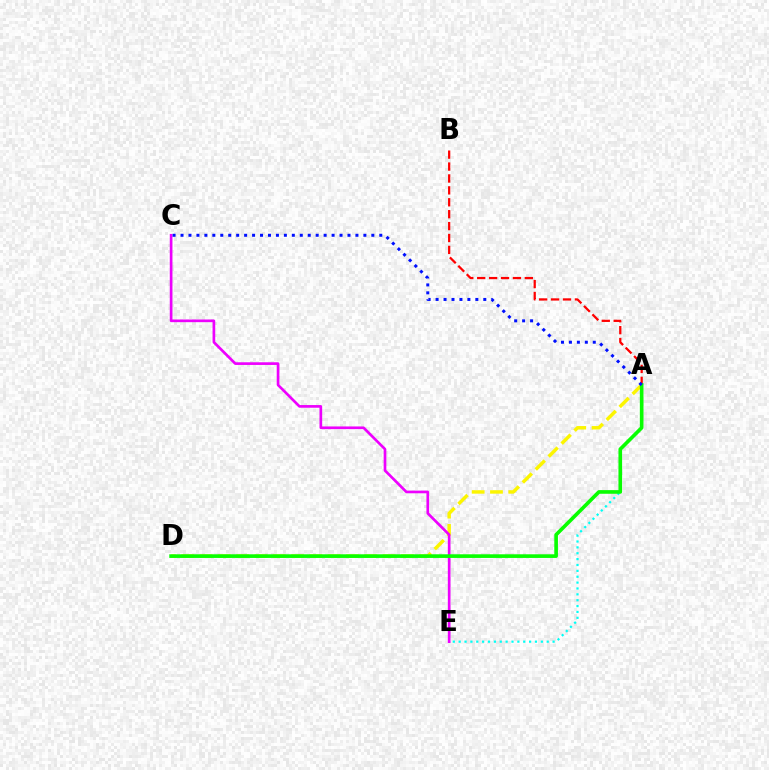{('A', 'E'): [{'color': '#00fff6', 'line_style': 'dotted', 'thickness': 1.59}], ('A', 'D'): [{'color': '#fcf500', 'line_style': 'dashed', 'thickness': 2.49}, {'color': '#08ff00', 'line_style': 'solid', 'thickness': 2.62}], ('C', 'E'): [{'color': '#ee00ff', 'line_style': 'solid', 'thickness': 1.93}], ('A', 'B'): [{'color': '#ff0000', 'line_style': 'dashed', 'thickness': 1.62}], ('A', 'C'): [{'color': '#0010ff', 'line_style': 'dotted', 'thickness': 2.16}]}